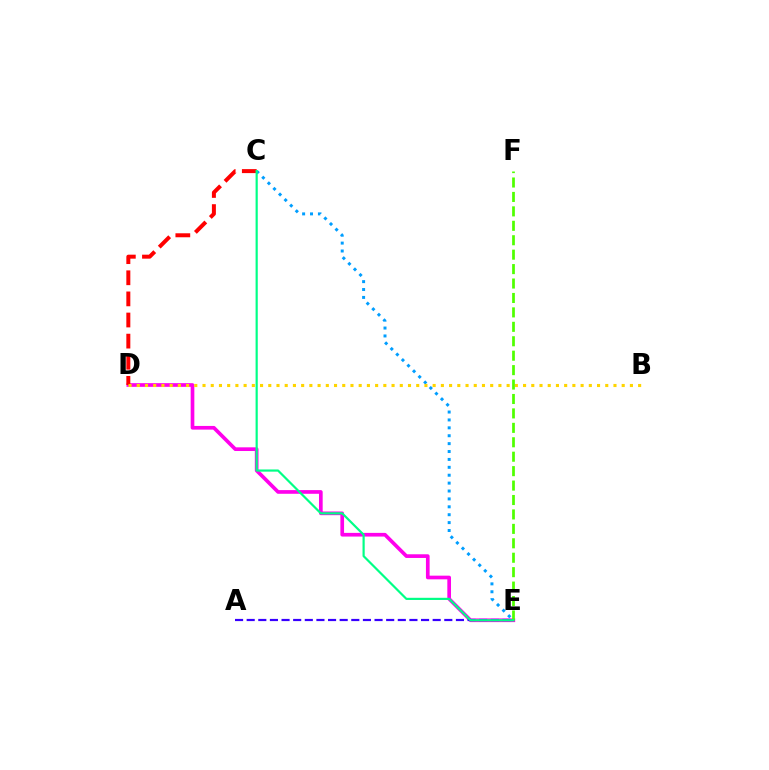{('D', 'E'): [{'color': '#ff00ed', 'line_style': 'solid', 'thickness': 2.65}], ('A', 'E'): [{'color': '#3700ff', 'line_style': 'dashed', 'thickness': 1.58}], ('C', 'D'): [{'color': '#ff0000', 'line_style': 'dashed', 'thickness': 2.87}], ('C', 'E'): [{'color': '#009eff', 'line_style': 'dotted', 'thickness': 2.15}, {'color': '#00ff86', 'line_style': 'solid', 'thickness': 1.57}], ('B', 'D'): [{'color': '#ffd500', 'line_style': 'dotted', 'thickness': 2.23}], ('E', 'F'): [{'color': '#4fff00', 'line_style': 'dashed', 'thickness': 1.96}]}